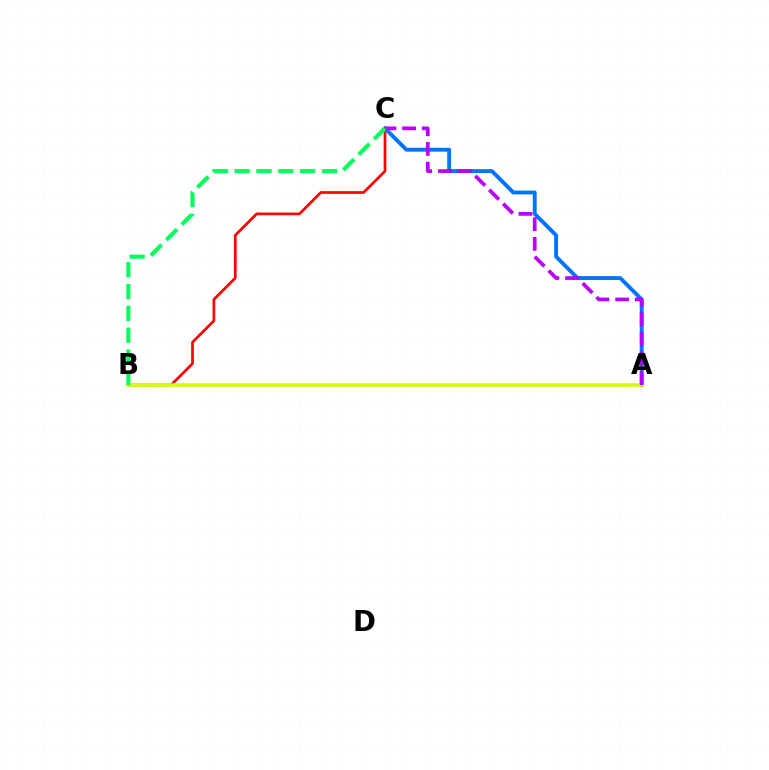{('B', 'C'): [{'color': '#ff0000', 'line_style': 'solid', 'thickness': 1.95}, {'color': '#00ff5c', 'line_style': 'dashed', 'thickness': 2.97}], ('A', 'C'): [{'color': '#0074ff', 'line_style': 'solid', 'thickness': 2.79}, {'color': '#b900ff', 'line_style': 'dashed', 'thickness': 2.67}], ('A', 'B'): [{'color': '#d1ff00', 'line_style': 'solid', 'thickness': 2.57}]}